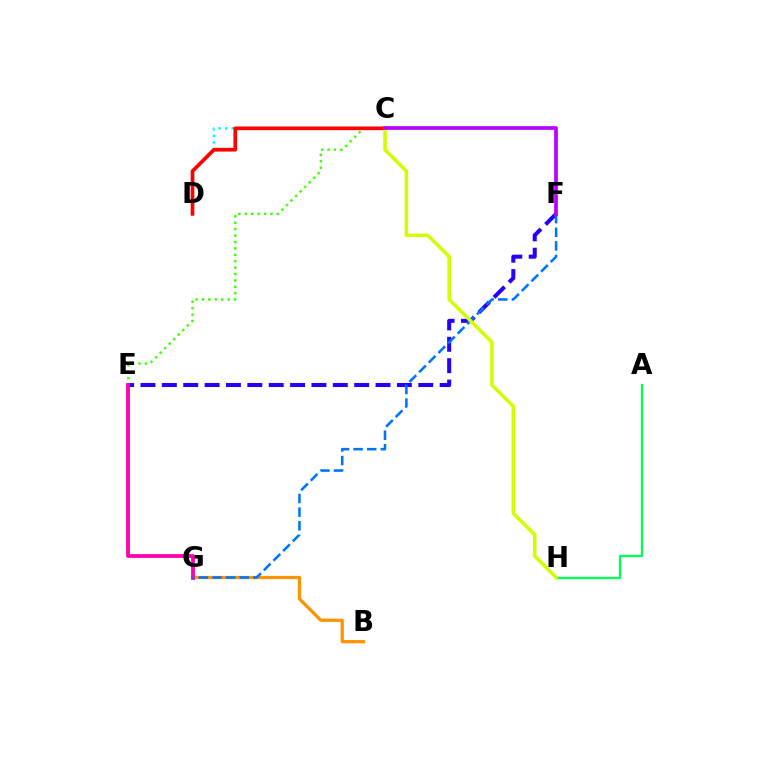{('B', 'G'): [{'color': '#ff9400', 'line_style': 'solid', 'thickness': 2.33}], ('C', 'E'): [{'color': '#3dff00', 'line_style': 'dotted', 'thickness': 1.74}], ('E', 'F'): [{'color': '#2500ff', 'line_style': 'dashed', 'thickness': 2.9}], ('A', 'H'): [{'color': '#00ff5c', 'line_style': 'solid', 'thickness': 1.67}], ('C', 'D'): [{'color': '#00fff6', 'line_style': 'dotted', 'thickness': 1.79}, {'color': '#ff0000', 'line_style': 'solid', 'thickness': 2.65}], ('E', 'G'): [{'color': '#ff00ac', 'line_style': 'solid', 'thickness': 2.72}], ('F', 'G'): [{'color': '#0074ff', 'line_style': 'dashed', 'thickness': 1.85}], ('C', 'H'): [{'color': '#d1ff00', 'line_style': 'solid', 'thickness': 2.55}], ('C', 'F'): [{'color': '#b900ff', 'line_style': 'solid', 'thickness': 2.67}]}